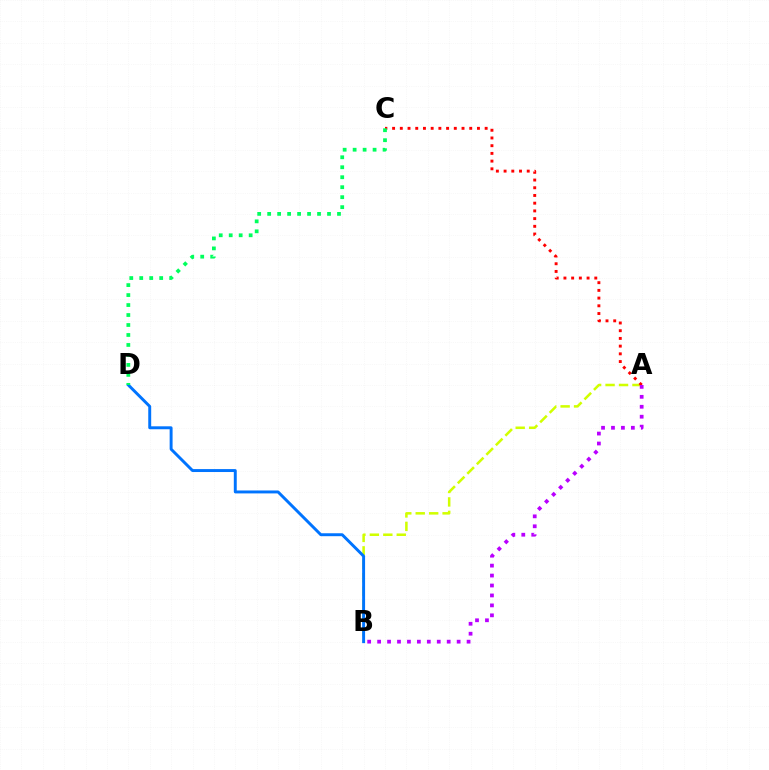{('A', 'B'): [{'color': '#d1ff00', 'line_style': 'dashed', 'thickness': 1.83}, {'color': '#b900ff', 'line_style': 'dotted', 'thickness': 2.7}], ('A', 'C'): [{'color': '#ff0000', 'line_style': 'dotted', 'thickness': 2.1}], ('B', 'D'): [{'color': '#0074ff', 'line_style': 'solid', 'thickness': 2.11}], ('C', 'D'): [{'color': '#00ff5c', 'line_style': 'dotted', 'thickness': 2.71}]}